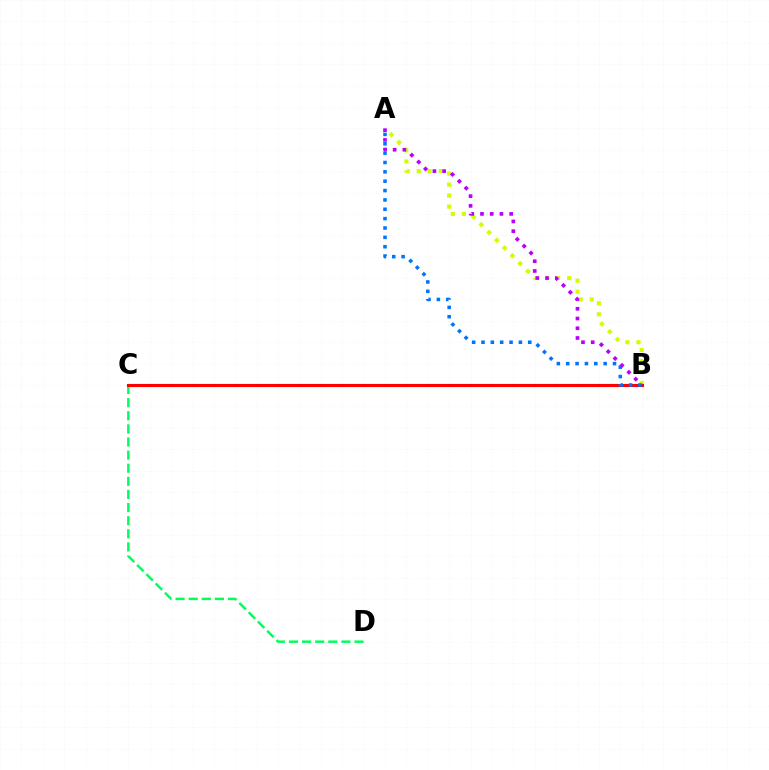{('C', 'D'): [{'color': '#00ff5c', 'line_style': 'dashed', 'thickness': 1.78}], ('A', 'B'): [{'color': '#d1ff00', 'line_style': 'dotted', 'thickness': 2.99}, {'color': '#0074ff', 'line_style': 'dotted', 'thickness': 2.54}, {'color': '#b900ff', 'line_style': 'dotted', 'thickness': 2.64}], ('B', 'C'): [{'color': '#ff0000', 'line_style': 'solid', 'thickness': 2.23}]}